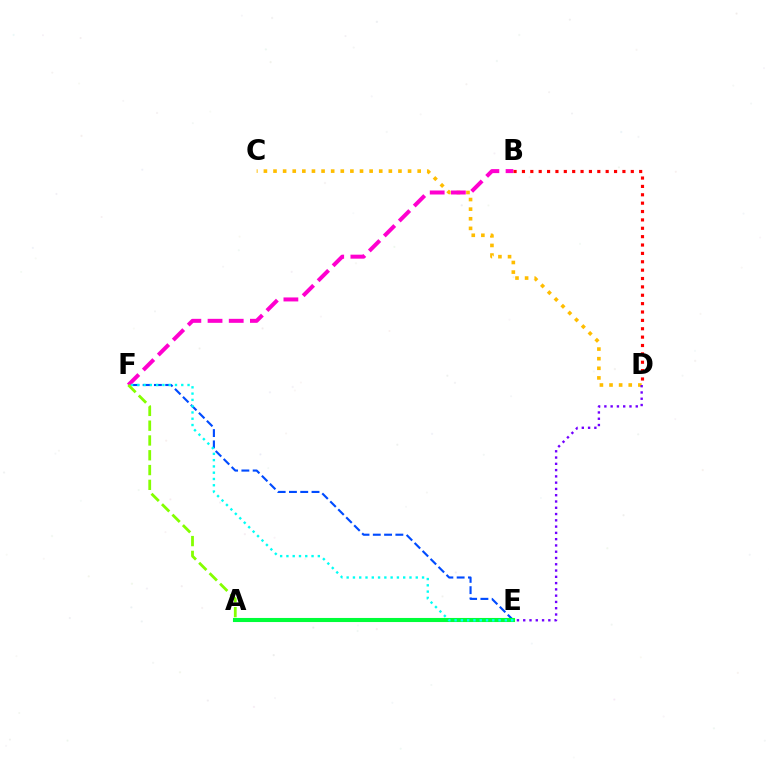{('E', 'F'): [{'color': '#004bff', 'line_style': 'dashed', 'thickness': 1.53}, {'color': '#00fff6', 'line_style': 'dotted', 'thickness': 1.71}], ('C', 'D'): [{'color': '#ffbd00', 'line_style': 'dotted', 'thickness': 2.61}], ('D', 'E'): [{'color': '#7200ff', 'line_style': 'dotted', 'thickness': 1.71}], ('B', 'F'): [{'color': '#ff00cf', 'line_style': 'dashed', 'thickness': 2.88}], ('A', 'E'): [{'color': '#00ff39', 'line_style': 'solid', 'thickness': 2.94}], ('B', 'D'): [{'color': '#ff0000', 'line_style': 'dotted', 'thickness': 2.27}], ('A', 'F'): [{'color': '#84ff00', 'line_style': 'dashed', 'thickness': 2.01}]}